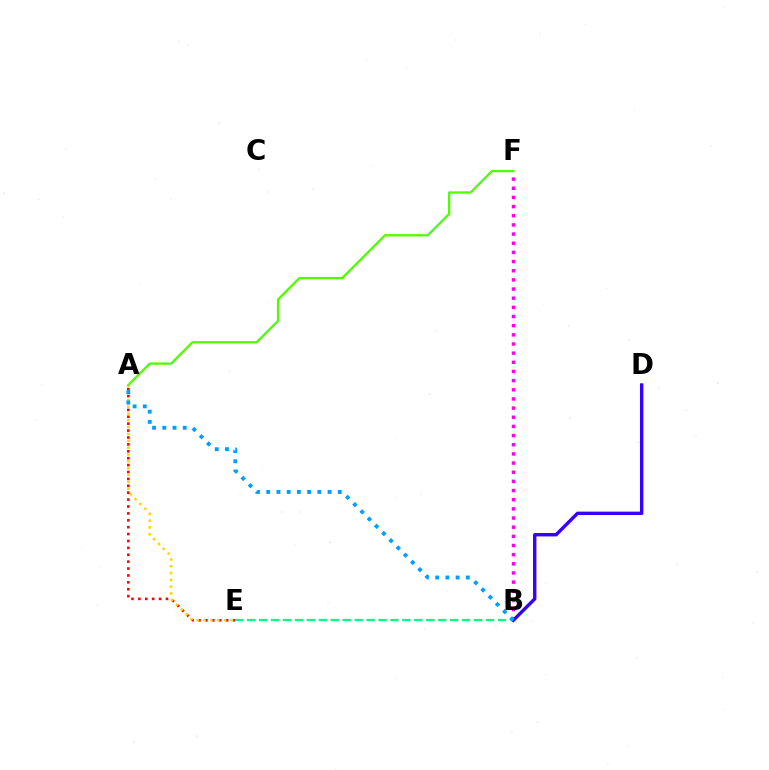{('A', 'E'): [{'color': '#ff0000', 'line_style': 'dotted', 'thickness': 1.87}, {'color': '#ffd500', 'line_style': 'dotted', 'thickness': 1.85}], ('B', 'E'): [{'color': '#00ff86', 'line_style': 'dashed', 'thickness': 1.62}], ('B', 'F'): [{'color': '#ff00ed', 'line_style': 'dotted', 'thickness': 2.49}], ('B', 'D'): [{'color': '#3700ff', 'line_style': 'solid', 'thickness': 2.44}], ('A', 'F'): [{'color': '#4fff00', 'line_style': 'solid', 'thickness': 1.66}], ('A', 'B'): [{'color': '#009eff', 'line_style': 'dotted', 'thickness': 2.78}]}